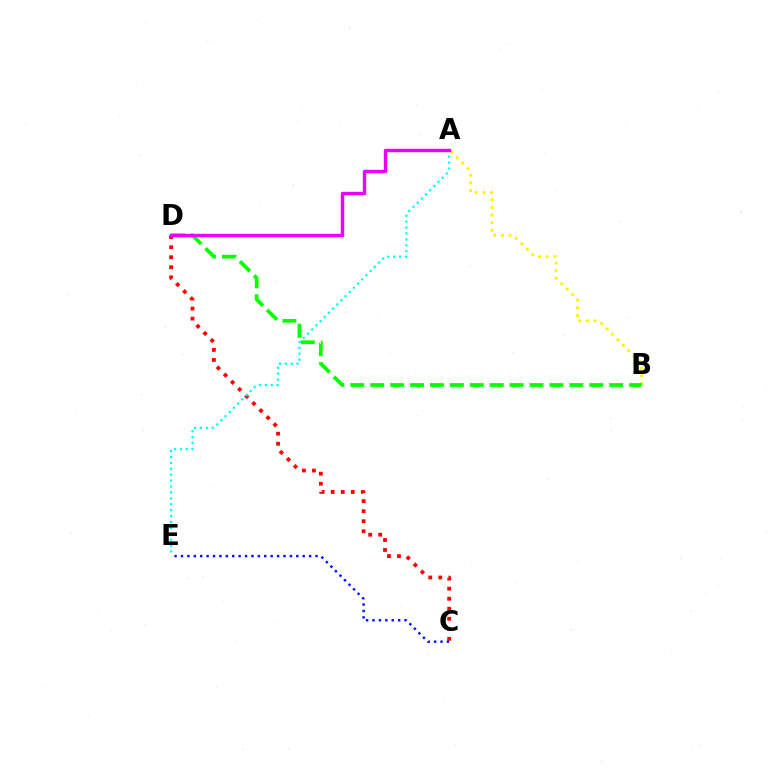{('A', 'B'): [{'color': '#fcf500', 'line_style': 'dotted', 'thickness': 2.08}], ('C', 'D'): [{'color': '#ff0000', 'line_style': 'dotted', 'thickness': 2.73}], ('C', 'E'): [{'color': '#0010ff', 'line_style': 'dotted', 'thickness': 1.74}], ('B', 'D'): [{'color': '#08ff00', 'line_style': 'dashed', 'thickness': 2.71}], ('A', 'E'): [{'color': '#00fff6', 'line_style': 'dotted', 'thickness': 1.6}], ('A', 'D'): [{'color': '#ee00ff', 'line_style': 'solid', 'thickness': 2.46}]}